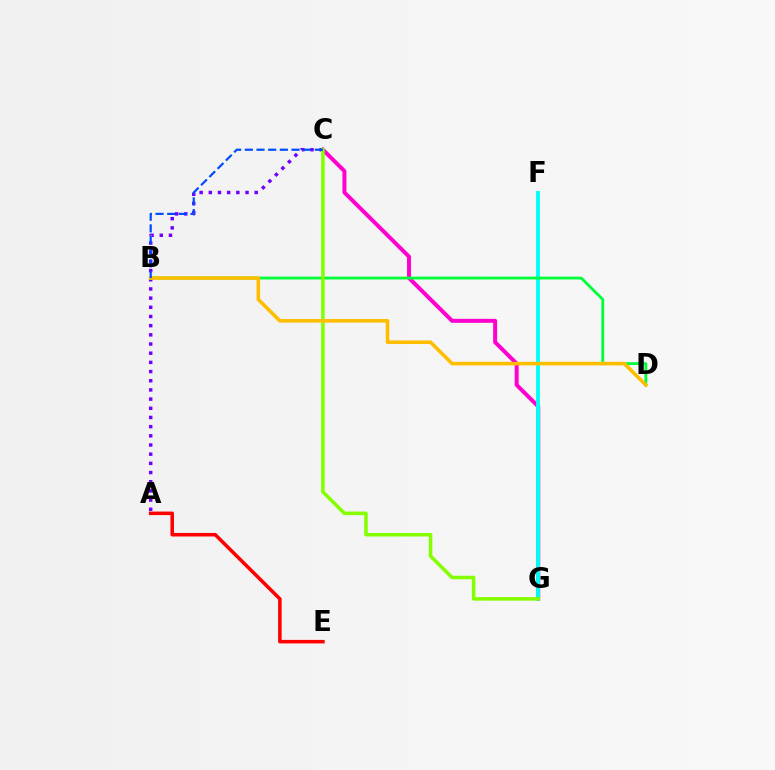{('C', 'G'): [{'color': '#ff00cf', 'line_style': 'solid', 'thickness': 2.87}, {'color': '#84ff00', 'line_style': 'solid', 'thickness': 2.55}], ('A', 'C'): [{'color': '#7200ff', 'line_style': 'dotted', 'thickness': 2.49}], ('F', 'G'): [{'color': '#00fff6', 'line_style': 'solid', 'thickness': 2.77}], ('B', 'D'): [{'color': '#00ff39', 'line_style': 'solid', 'thickness': 2.03}, {'color': '#ffbd00', 'line_style': 'solid', 'thickness': 2.58}], ('B', 'C'): [{'color': '#004bff', 'line_style': 'dashed', 'thickness': 1.58}], ('A', 'E'): [{'color': '#ff0000', 'line_style': 'solid', 'thickness': 2.54}]}